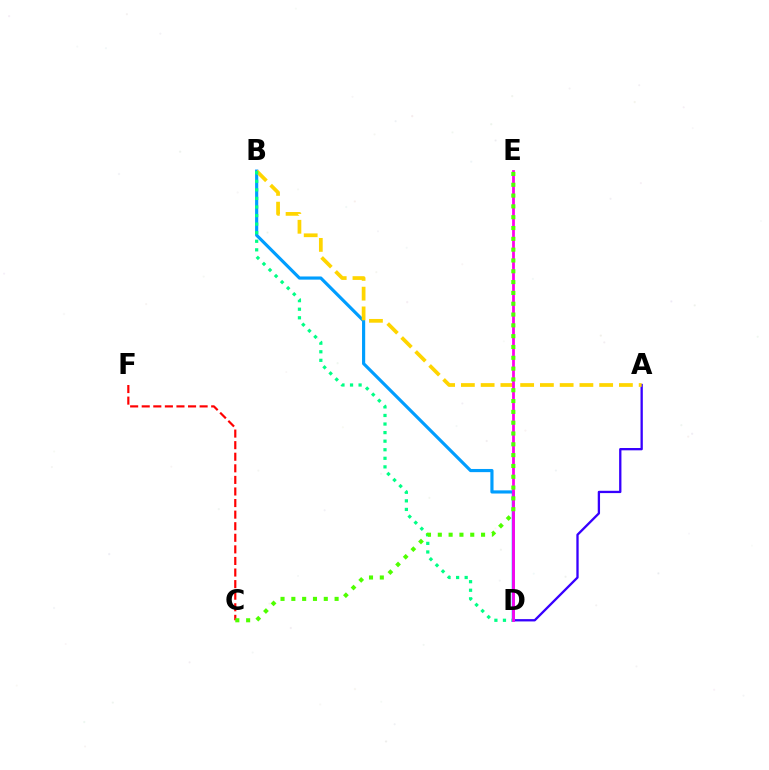{('A', 'D'): [{'color': '#3700ff', 'line_style': 'solid', 'thickness': 1.66}], ('C', 'F'): [{'color': '#ff0000', 'line_style': 'dashed', 'thickness': 1.57}], ('B', 'D'): [{'color': '#009eff', 'line_style': 'solid', 'thickness': 2.28}, {'color': '#00ff86', 'line_style': 'dotted', 'thickness': 2.33}], ('A', 'B'): [{'color': '#ffd500', 'line_style': 'dashed', 'thickness': 2.68}], ('D', 'E'): [{'color': '#ff00ed', 'line_style': 'solid', 'thickness': 2.0}], ('C', 'E'): [{'color': '#4fff00', 'line_style': 'dotted', 'thickness': 2.94}]}